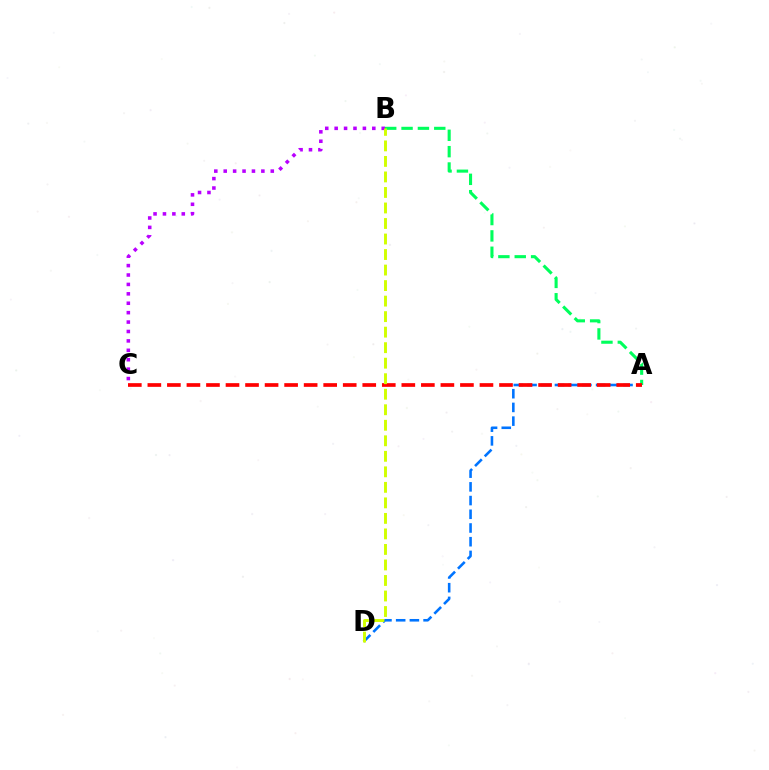{('A', 'B'): [{'color': '#00ff5c', 'line_style': 'dashed', 'thickness': 2.22}], ('B', 'C'): [{'color': '#b900ff', 'line_style': 'dotted', 'thickness': 2.56}], ('A', 'D'): [{'color': '#0074ff', 'line_style': 'dashed', 'thickness': 1.86}], ('A', 'C'): [{'color': '#ff0000', 'line_style': 'dashed', 'thickness': 2.65}], ('B', 'D'): [{'color': '#d1ff00', 'line_style': 'dashed', 'thickness': 2.11}]}